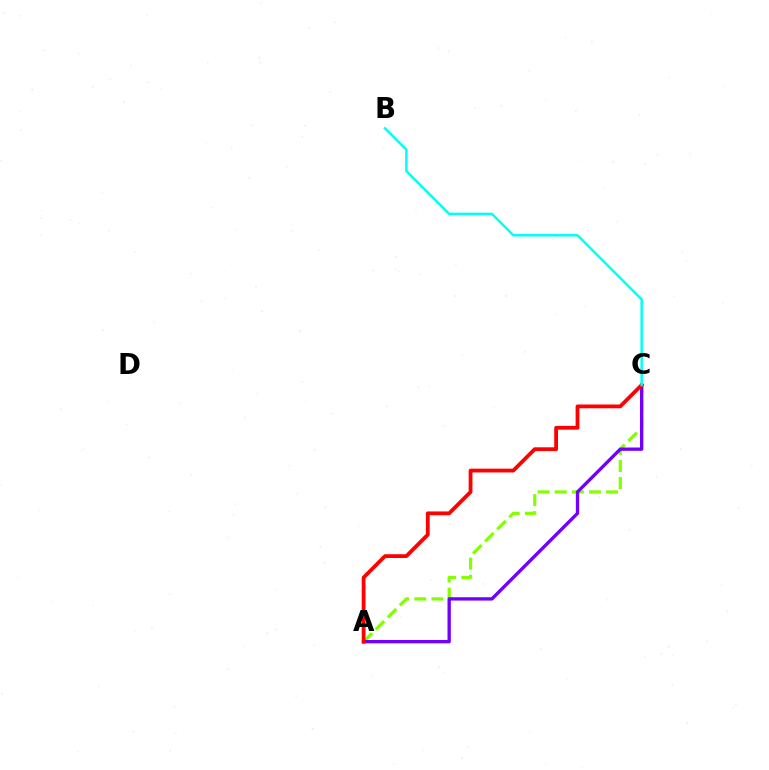{('A', 'C'): [{'color': '#84ff00', 'line_style': 'dashed', 'thickness': 2.32}, {'color': '#7200ff', 'line_style': 'solid', 'thickness': 2.4}, {'color': '#ff0000', 'line_style': 'solid', 'thickness': 2.73}], ('B', 'C'): [{'color': '#00fff6', 'line_style': 'solid', 'thickness': 1.79}]}